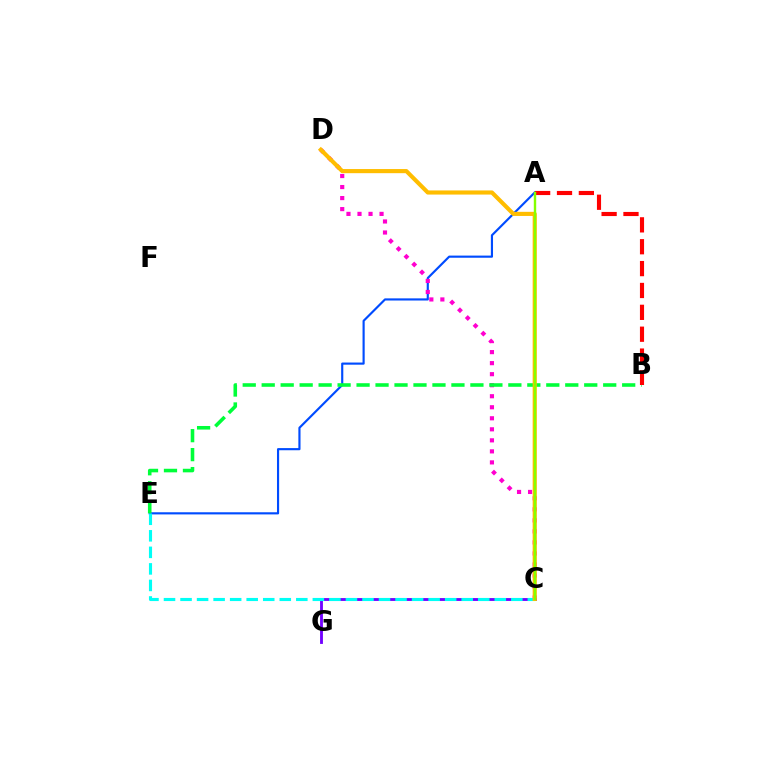{('C', 'G'): [{'color': '#7200ff', 'line_style': 'solid', 'thickness': 2.05}], ('A', 'E'): [{'color': '#004bff', 'line_style': 'solid', 'thickness': 1.55}], ('C', 'D'): [{'color': '#ff00cf', 'line_style': 'dotted', 'thickness': 3.0}, {'color': '#ffbd00', 'line_style': 'solid', 'thickness': 2.97}], ('B', 'E'): [{'color': '#00ff39', 'line_style': 'dashed', 'thickness': 2.58}], ('C', 'E'): [{'color': '#00fff6', 'line_style': 'dashed', 'thickness': 2.25}], ('A', 'B'): [{'color': '#ff0000', 'line_style': 'dashed', 'thickness': 2.97}], ('A', 'C'): [{'color': '#84ff00', 'line_style': 'solid', 'thickness': 1.73}]}